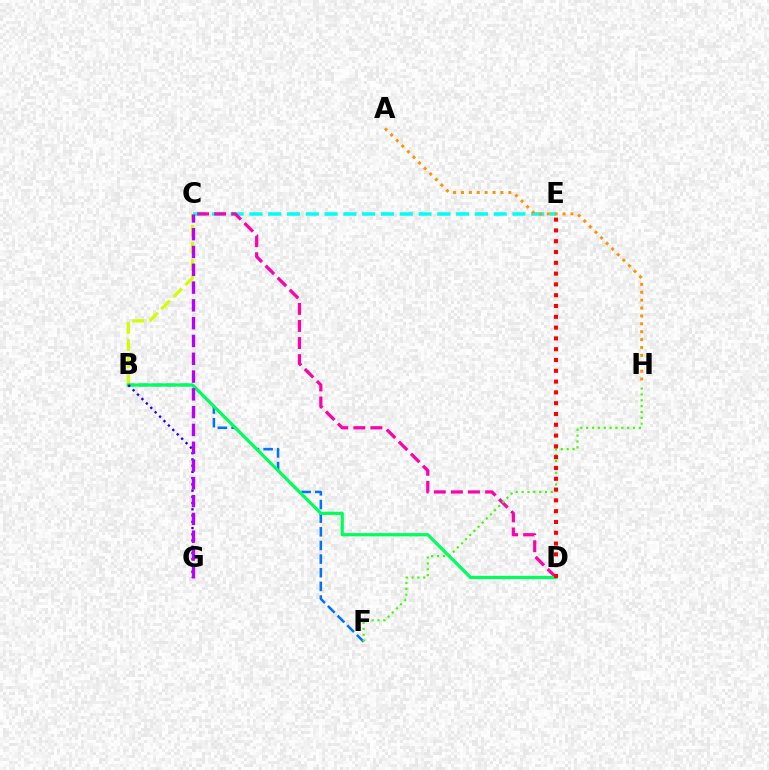{('B', 'C'): [{'color': '#d1ff00', 'line_style': 'dashed', 'thickness': 2.31}], ('B', 'F'): [{'color': '#0074ff', 'line_style': 'dashed', 'thickness': 1.85}], ('C', 'E'): [{'color': '#00fff6', 'line_style': 'dashed', 'thickness': 2.55}], ('C', 'D'): [{'color': '#ff00ac', 'line_style': 'dashed', 'thickness': 2.32}], ('A', 'H'): [{'color': '#ff9400', 'line_style': 'dotted', 'thickness': 2.14}], ('F', 'H'): [{'color': '#3dff00', 'line_style': 'dotted', 'thickness': 1.59}], ('B', 'D'): [{'color': '#00ff5c', 'line_style': 'solid', 'thickness': 2.32}], ('B', 'G'): [{'color': '#2500ff', 'line_style': 'dotted', 'thickness': 1.7}], ('D', 'E'): [{'color': '#ff0000', 'line_style': 'dotted', 'thickness': 2.93}], ('C', 'G'): [{'color': '#b900ff', 'line_style': 'dashed', 'thickness': 2.42}]}